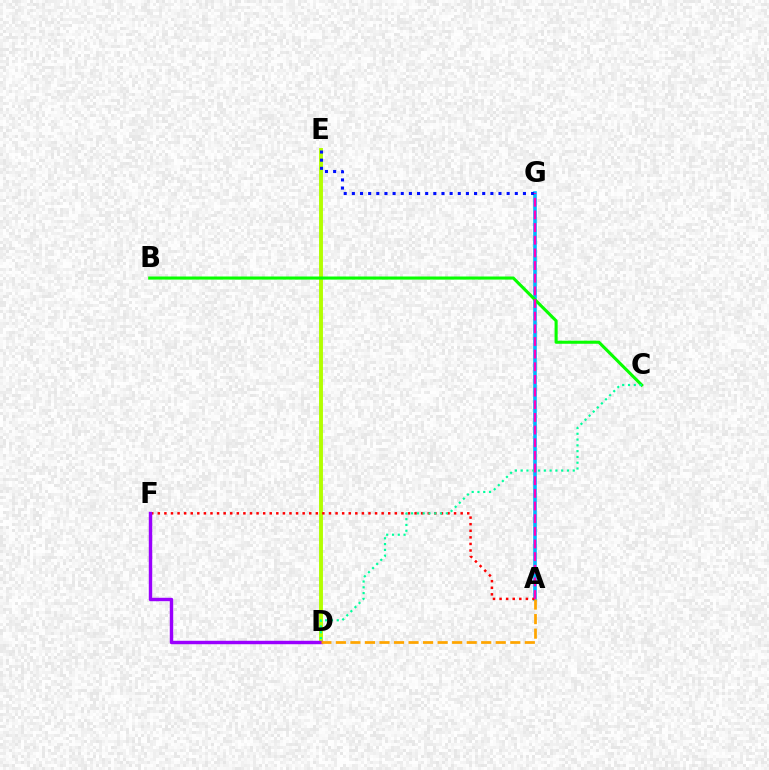{('D', 'E'): [{'color': '#b3ff00', 'line_style': 'solid', 'thickness': 2.81}], ('A', 'G'): [{'color': '#00b5ff', 'line_style': 'solid', 'thickness': 2.59}, {'color': '#ff00bd', 'line_style': 'dashed', 'thickness': 1.72}], ('A', 'F'): [{'color': '#ff0000', 'line_style': 'dotted', 'thickness': 1.79}], ('D', 'F'): [{'color': '#9b00ff', 'line_style': 'solid', 'thickness': 2.47}], ('E', 'G'): [{'color': '#0010ff', 'line_style': 'dotted', 'thickness': 2.21}], ('A', 'D'): [{'color': '#ffa500', 'line_style': 'dashed', 'thickness': 1.97}], ('B', 'C'): [{'color': '#08ff00', 'line_style': 'solid', 'thickness': 2.22}], ('C', 'D'): [{'color': '#00ff9d', 'line_style': 'dotted', 'thickness': 1.57}]}